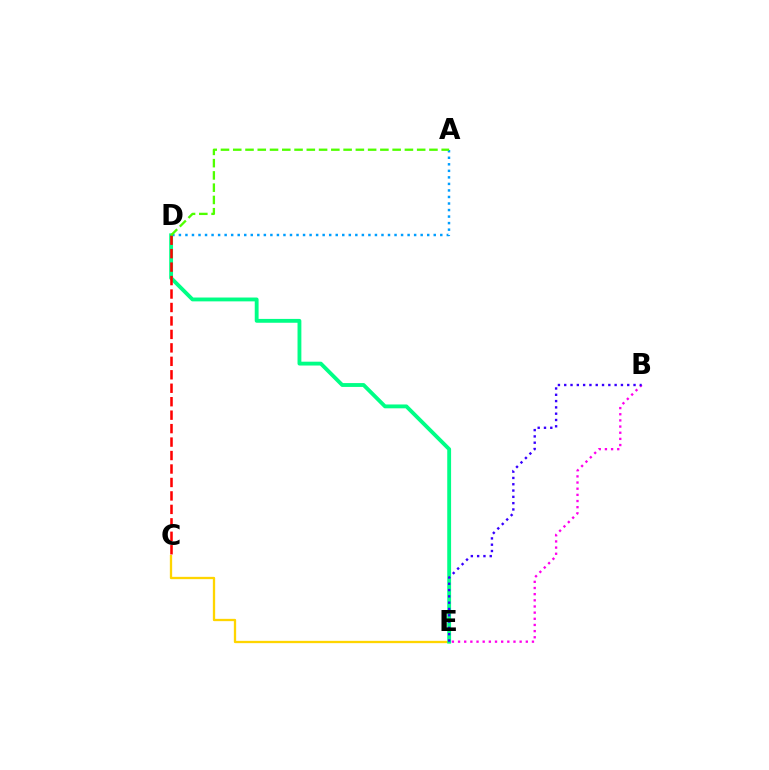{('C', 'E'): [{'color': '#ffd500', 'line_style': 'solid', 'thickness': 1.66}], ('A', 'D'): [{'color': '#009eff', 'line_style': 'dotted', 'thickness': 1.78}, {'color': '#4fff00', 'line_style': 'dashed', 'thickness': 1.67}], ('D', 'E'): [{'color': '#00ff86', 'line_style': 'solid', 'thickness': 2.77}], ('C', 'D'): [{'color': '#ff0000', 'line_style': 'dashed', 'thickness': 1.83}], ('B', 'E'): [{'color': '#ff00ed', 'line_style': 'dotted', 'thickness': 1.67}, {'color': '#3700ff', 'line_style': 'dotted', 'thickness': 1.71}]}